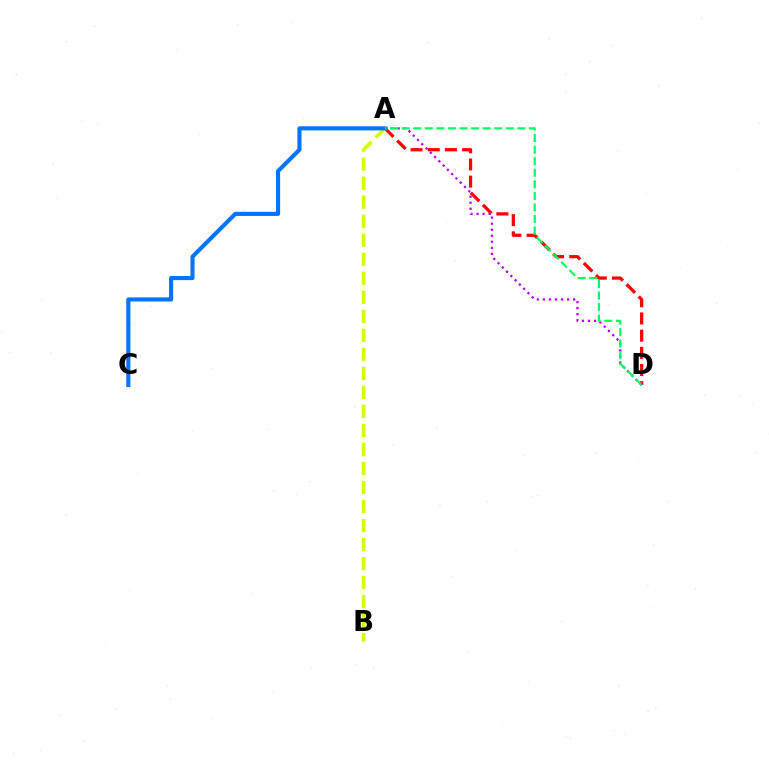{('A', 'D'): [{'color': '#ff0000', 'line_style': 'dashed', 'thickness': 2.34}, {'color': '#b900ff', 'line_style': 'dotted', 'thickness': 1.64}, {'color': '#00ff5c', 'line_style': 'dashed', 'thickness': 1.57}], ('A', 'B'): [{'color': '#d1ff00', 'line_style': 'dashed', 'thickness': 2.58}], ('A', 'C'): [{'color': '#0074ff', 'line_style': 'solid', 'thickness': 2.96}]}